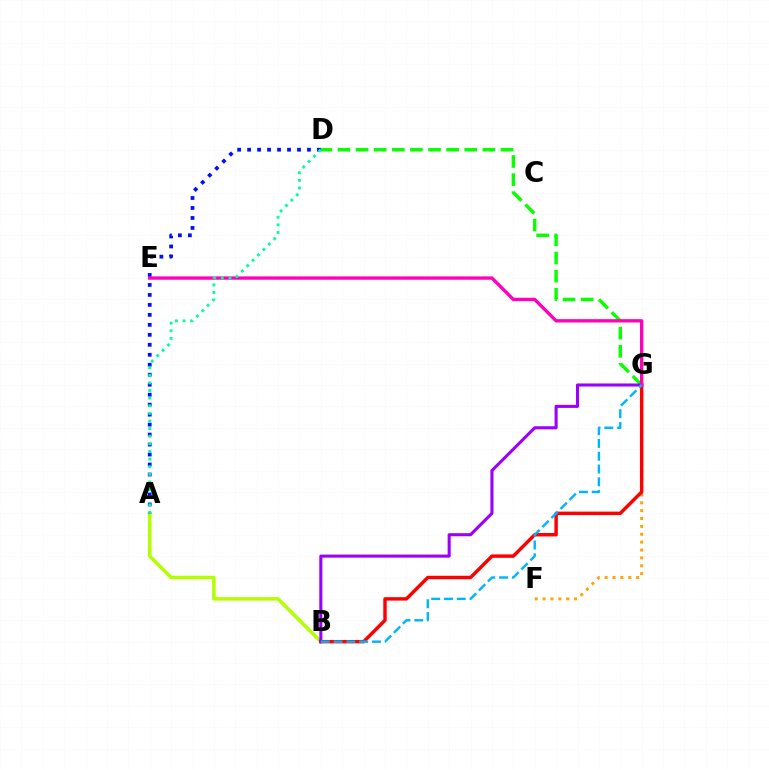{('A', 'B'): [{'color': '#b3ff00', 'line_style': 'solid', 'thickness': 2.52}], ('D', 'G'): [{'color': '#08ff00', 'line_style': 'dashed', 'thickness': 2.46}], ('F', 'G'): [{'color': '#ffa500', 'line_style': 'dotted', 'thickness': 2.14}], ('B', 'G'): [{'color': '#ff0000', 'line_style': 'solid', 'thickness': 2.48}, {'color': '#9b00ff', 'line_style': 'solid', 'thickness': 2.21}, {'color': '#00b5ff', 'line_style': 'dashed', 'thickness': 1.74}], ('A', 'D'): [{'color': '#0010ff', 'line_style': 'dotted', 'thickness': 2.71}, {'color': '#00ff9d', 'line_style': 'dotted', 'thickness': 2.07}], ('E', 'G'): [{'color': '#ff00bd', 'line_style': 'solid', 'thickness': 2.41}]}